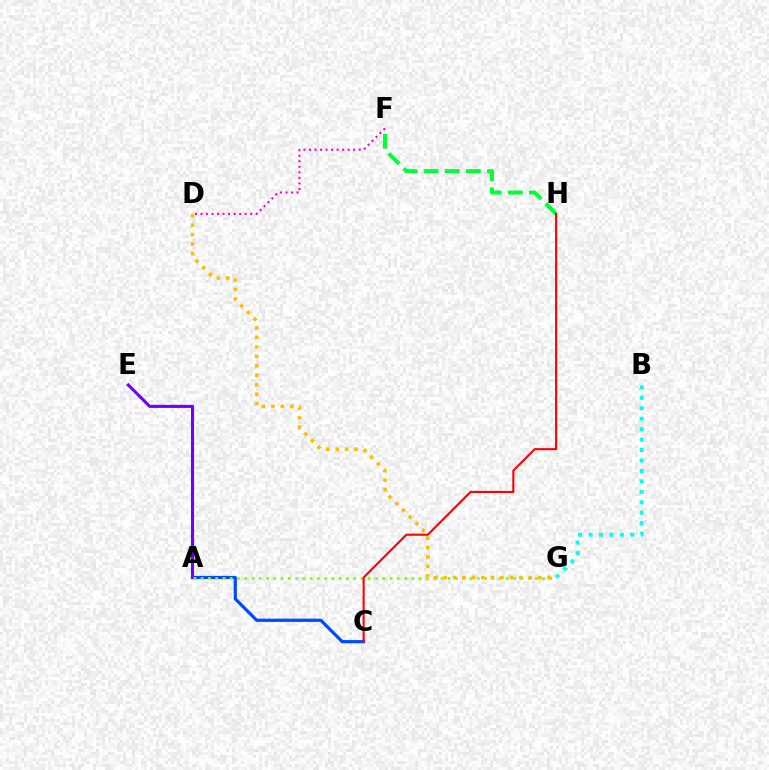{('A', 'C'): [{'color': '#004bff', 'line_style': 'solid', 'thickness': 2.31}], ('D', 'F'): [{'color': '#ff00cf', 'line_style': 'dotted', 'thickness': 1.5}], ('F', 'H'): [{'color': '#00ff39', 'line_style': 'dashed', 'thickness': 2.87}], ('A', 'E'): [{'color': '#7200ff', 'line_style': 'solid', 'thickness': 2.23}], ('A', 'G'): [{'color': '#84ff00', 'line_style': 'dotted', 'thickness': 1.97}], ('B', 'G'): [{'color': '#00fff6', 'line_style': 'dotted', 'thickness': 2.84}], ('D', 'G'): [{'color': '#ffbd00', 'line_style': 'dotted', 'thickness': 2.57}], ('C', 'H'): [{'color': '#ff0000', 'line_style': 'solid', 'thickness': 1.51}]}